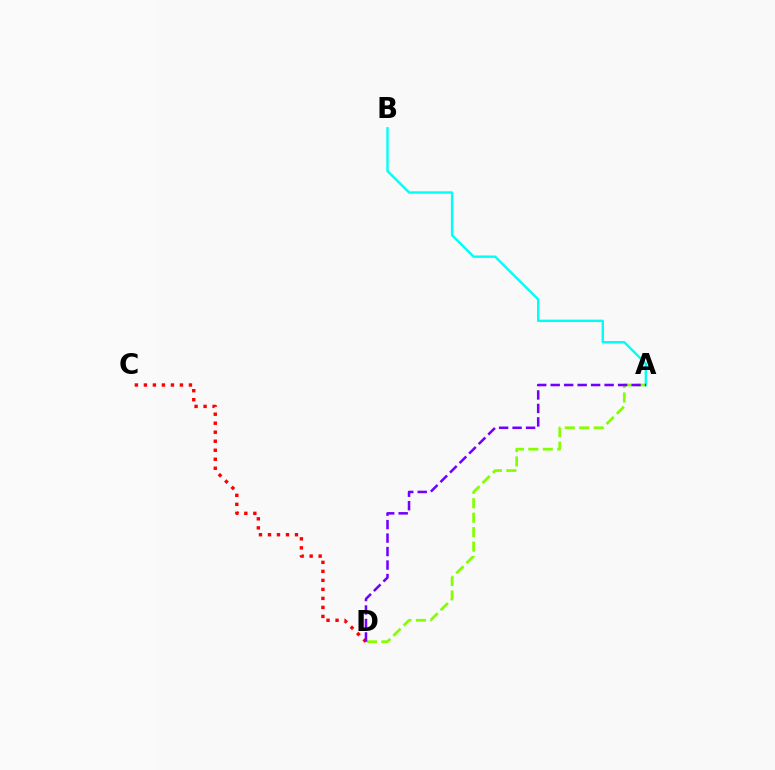{('C', 'D'): [{'color': '#ff0000', 'line_style': 'dotted', 'thickness': 2.45}], ('A', 'B'): [{'color': '#00fff6', 'line_style': 'solid', 'thickness': 1.74}], ('A', 'D'): [{'color': '#84ff00', 'line_style': 'dashed', 'thickness': 1.96}, {'color': '#7200ff', 'line_style': 'dashed', 'thickness': 1.83}]}